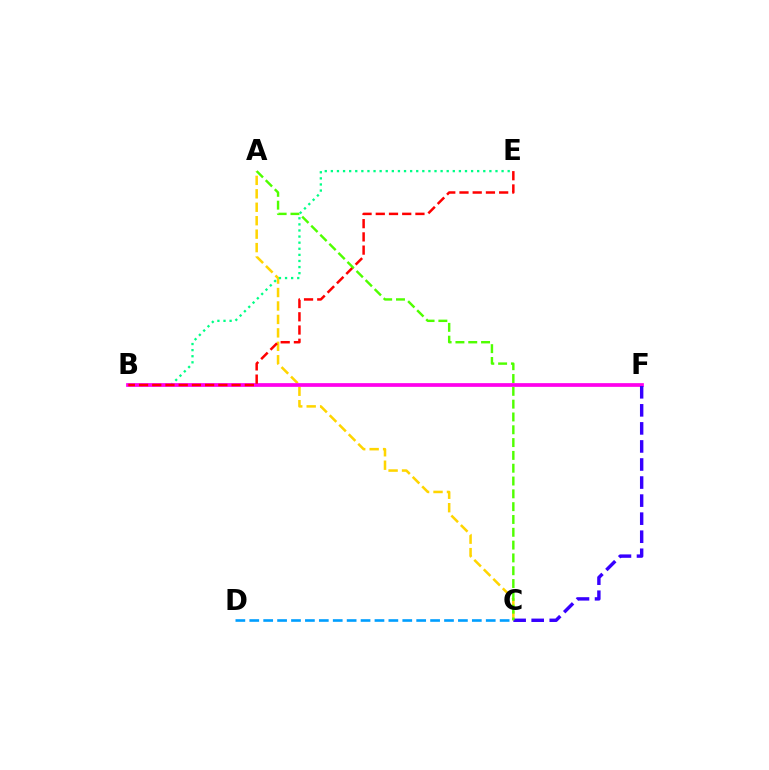{('A', 'C'): [{'color': '#ffd500', 'line_style': 'dashed', 'thickness': 1.83}, {'color': '#4fff00', 'line_style': 'dashed', 'thickness': 1.74}], ('B', 'E'): [{'color': '#00ff86', 'line_style': 'dotted', 'thickness': 1.66}, {'color': '#ff0000', 'line_style': 'dashed', 'thickness': 1.8}], ('B', 'F'): [{'color': '#ff00ed', 'line_style': 'solid', 'thickness': 2.68}], ('C', 'F'): [{'color': '#3700ff', 'line_style': 'dashed', 'thickness': 2.45}], ('C', 'D'): [{'color': '#009eff', 'line_style': 'dashed', 'thickness': 1.89}]}